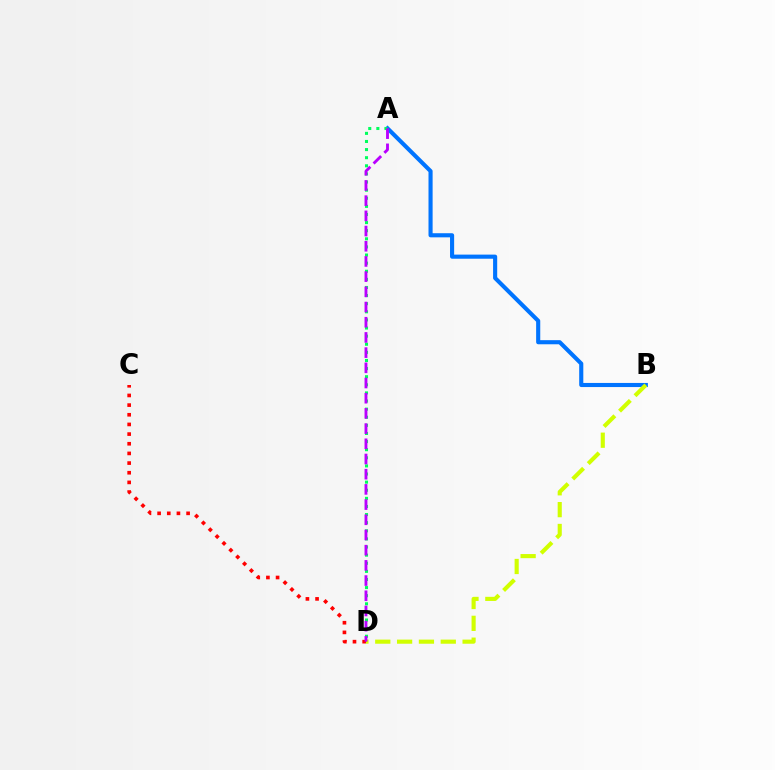{('A', 'B'): [{'color': '#0074ff', 'line_style': 'solid', 'thickness': 2.96}], ('C', 'D'): [{'color': '#ff0000', 'line_style': 'dotted', 'thickness': 2.63}], ('A', 'D'): [{'color': '#00ff5c', 'line_style': 'dotted', 'thickness': 2.2}, {'color': '#b900ff', 'line_style': 'dashed', 'thickness': 2.06}], ('B', 'D'): [{'color': '#d1ff00', 'line_style': 'dashed', 'thickness': 2.97}]}